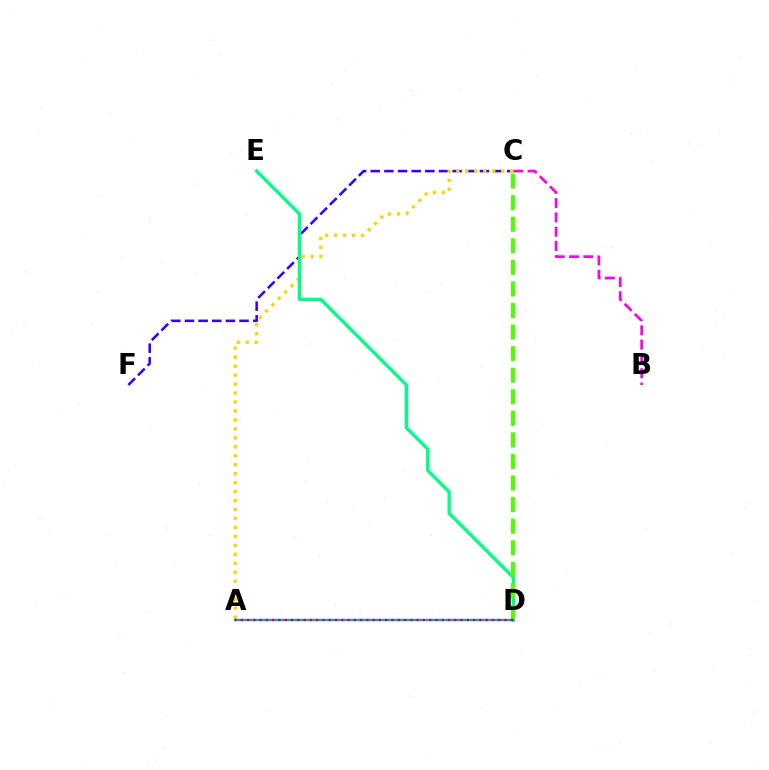{('C', 'F'): [{'color': '#3700ff', 'line_style': 'dashed', 'thickness': 1.85}], ('B', 'C'): [{'color': '#ff00ed', 'line_style': 'dashed', 'thickness': 1.94}], ('A', 'C'): [{'color': '#ffd500', 'line_style': 'dotted', 'thickness': 2.44}], ('D', 'E'): [{'color': '#00ff86', 'line_style': 'solid', 'thickness': 2.4}], ('C', 'D'): [{'color': '#4fff00', 'line_style': 'dashed', 'thickness': 2.93}], ('A', 'D'): [{'color': '#009eff', 'line_style': 'solid', 'thickness': 1.66}, {'color': '#ff0000', 'line_style': 'dotted', 'thickness': 1.71}]}